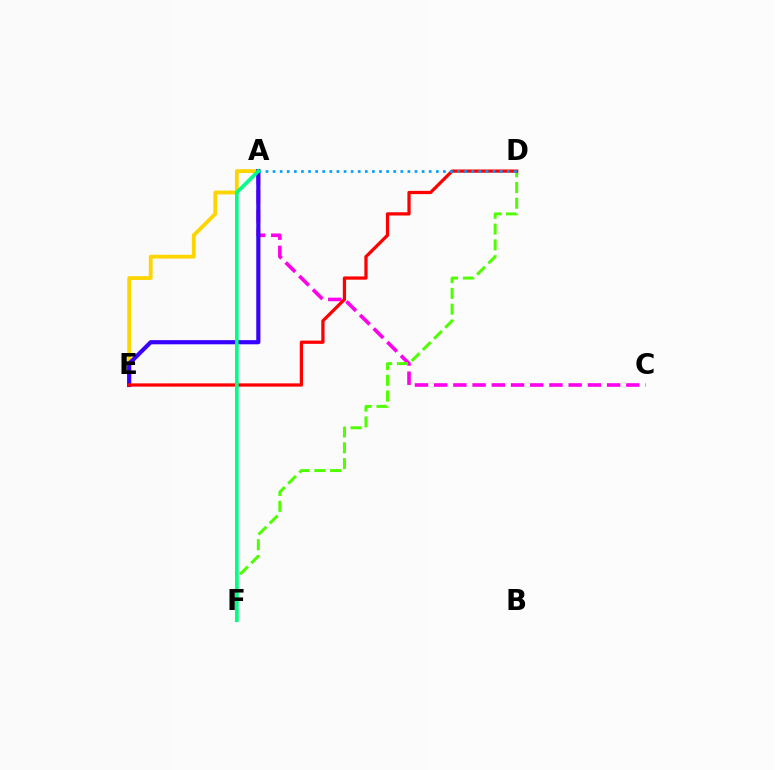{('A', 'E'): [{'color': '#ffd500', 'line_style': 'solid', 'thickness': 2.74}, {'color': '#3700ff', 'line_style': 'solid', 'thickness': 2.99}], ('A', 'C'): [{'color': '#ff00ed', 'line_style': 'dashed', 'thickness': 2.61}], ('D', 'F'): [{'color': '#4fff00', 'line_style': 'dashed', 'thickness': 2.15}], ('D', 'E'): [{'color': '#ff0000', 'line_style': 'solid', 'thickness': 2.34}], ('A', 'D'): [{'color': '#009eff', 'line_style': 'dotted', 'thickness': 1.93}], ('A', 'F'): [{'color': '#00ff86', 'line_style': 'solid', 'thickness': 2.63}]}